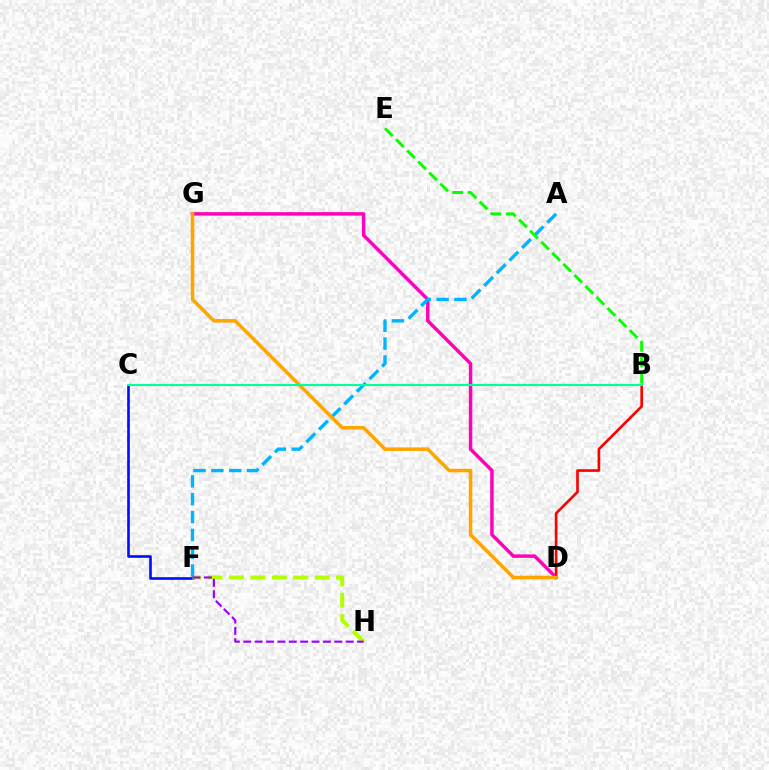{('C', 'F'): [{'color': '#0010ff', 'line_style': 'solid', 'thickness': 1.91}], ('D', 'G'): [{'color': '#ff00bd', 'line_style': 'solid', 'thickness': 2.5}, {'color': '#ffa500', 'line_style': 'solid', 'thickness': 2.55}], ('F', 'H'): [{'color': '#b3ff00', 'line_style': 'dashed', 'thickness': 2.91}, {'color': '#9b00ff', 'line_style': 'dashed', 'thickness': 1.55}], ('A', 'F'): [{'color': '#00b5ff', 'line_style': 'dashed', 'thickness': 2.42}], ('B', 'E'): [{'color': '#08ff00', 'line_style': 'dashed', 'thickness': 2.12}], ('B', 'D'): [{'color': '#ff0000', 'line_style': 'solid', 'thickness': 1.91}], ('B', 'C'): [{'color': '#00ff9d', 'line_style': 'solid', 'thickness': 1.5}]}